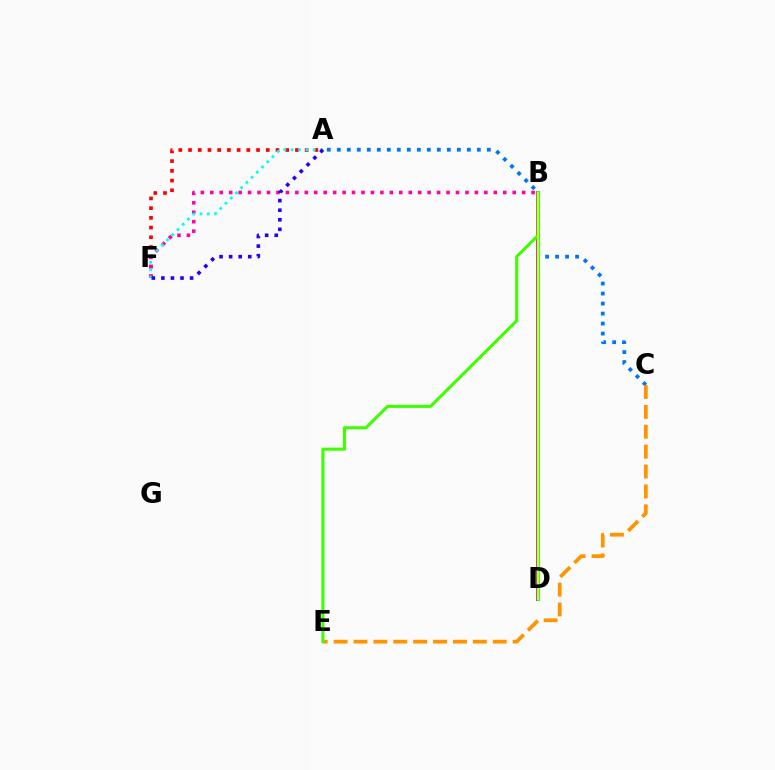{('A', 'C'): [{'color': '#0074ff', 'line_style': 'dotted', 'thickness': 2.72}], ('A', 'F'): [{'color': '#ff0000', 'line_style': 'dotted', 'thickness': 2.64}, {'color': '#00fff6', 'line_style': 'dotted', 'thickness': 2.0}, {'color': '#2500ff', 'line_style': 'dotted', 'thickness': 2.6}], ('C', 'E'): [{'color': '#ff9400', 'line_style': 'dashed', 'thickness': 2.7}], ('B', 'D'): [{'color': '#b900ff', 'line_style': 'solid', 'thickness': 2.82}, {'color': '#00ff5c', 'line_style': 'solid', 'thickness': 2.25}, {'color': '#d1ff00', 'line_style': 'solid', 'thickness': 1.71}], ('B', 'F'): [{'color': '#ff00ac', 'line_style': 'dotted', 'thickness': 2.57}], ('B', 'E'): [{'color': '#3dff00', 'line_style': 'solid', 'thickness': 2.19}]}